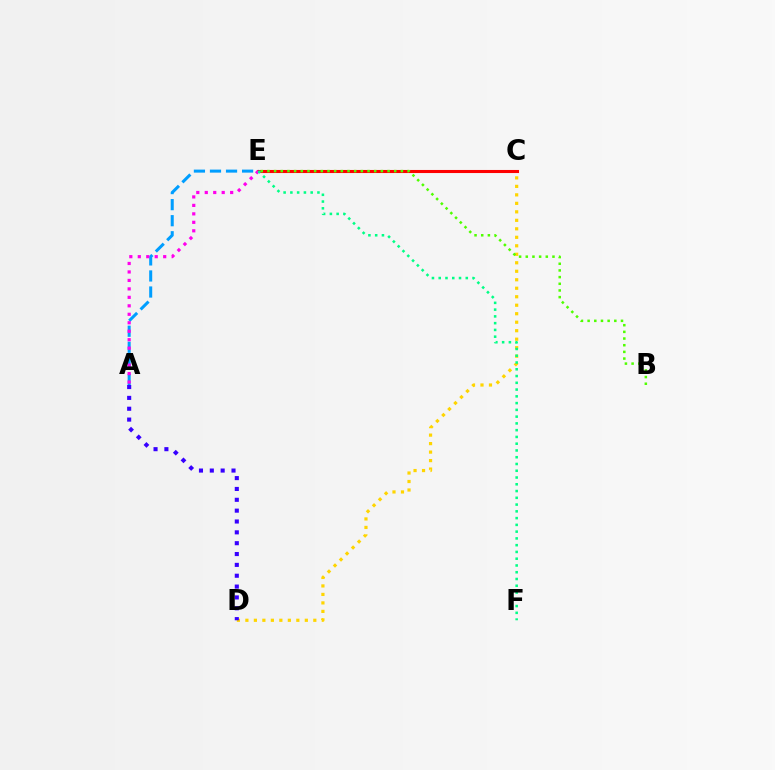{('C', 'D'): [{'color': '#ffd500', 'line_style': 'dotted', 'thickness': 2.31}], ('C', 'E'): [{'color': '#ff0000', 'line_style': 'solid', 'thickness': 2.21}], ('A', 'E'): [{'color': '#009eff', 'line_style': 'dashed', 'thickness': 2.18}, {'color': '#ff00ed', 'line_style': 'dotted', 'thickness': 2.3}], ('B', 'E'): [{'color': '#4fff00', 'line_style': 'dotted', 'thickness': 1.81}], ('A', 'D'): [{'color': '#3700ff', 'line_style': 'dotted', 'thickness': 2.95}], ('E', 'F'): [{'color': '#00ff86', 'line_style': 'dotted', 'thickness': 1.84}]}